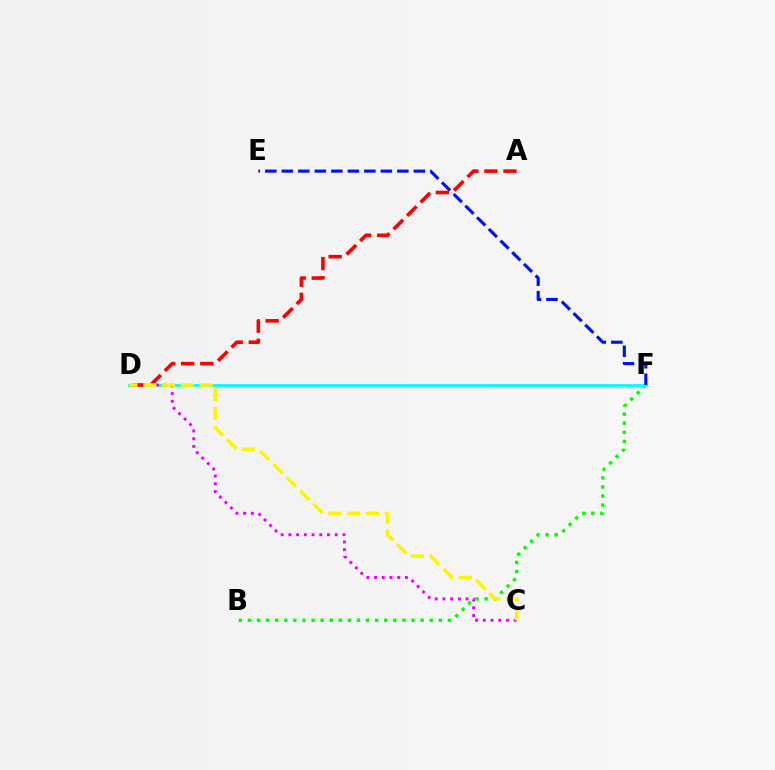{('B', 'F'): [{'color': '#08ff00', 'line_style': 'dotted', 'thickness': 2.47}], ('D', 'F'): [{'color': '#00fff6', 'line_style': 'solid', 'thickness': 1.98}], ('C', 'D'): [{'color': '#ee00ff', 'line_style': 'dotted', 'thickness': 2.1}, {'color': '#fcf500', 'line_style': 'dashed', 'thickness': 2.55}], ('E', 'F'): [{'color': '#0010ff', 'line_style': 'dashed', 'thickness': 2.24}], ('A', 'D'): [{'color': '#ff0000', 'line_style': 'dashed', 'thickness': 2.6}]}